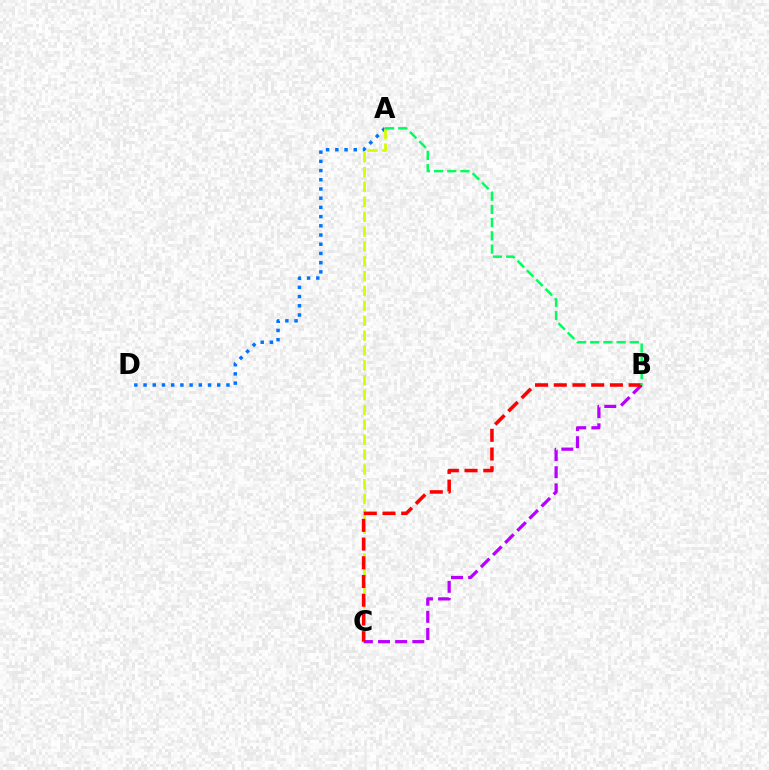{('A', 'D'): [{'color': '#0074ff', 'line_style': 'dotted', 'thickness': 2.5}], ('A', 'C'): [{'color': '#d1ff00', 'line_style': 'dashed', 'thickness': 2.02}], ('B', 'C'): [{'color': '#b900ff', 'line_style': 'dashed', 'thickness': 2.33}, {'color': '#ff0000', 'line_style': 'dashed', 'thickness': 2.54}], ('A', 'B'): [{'color': '#00ff5c', 'line_style': 'dashed', 'thickness': 1.79}]}